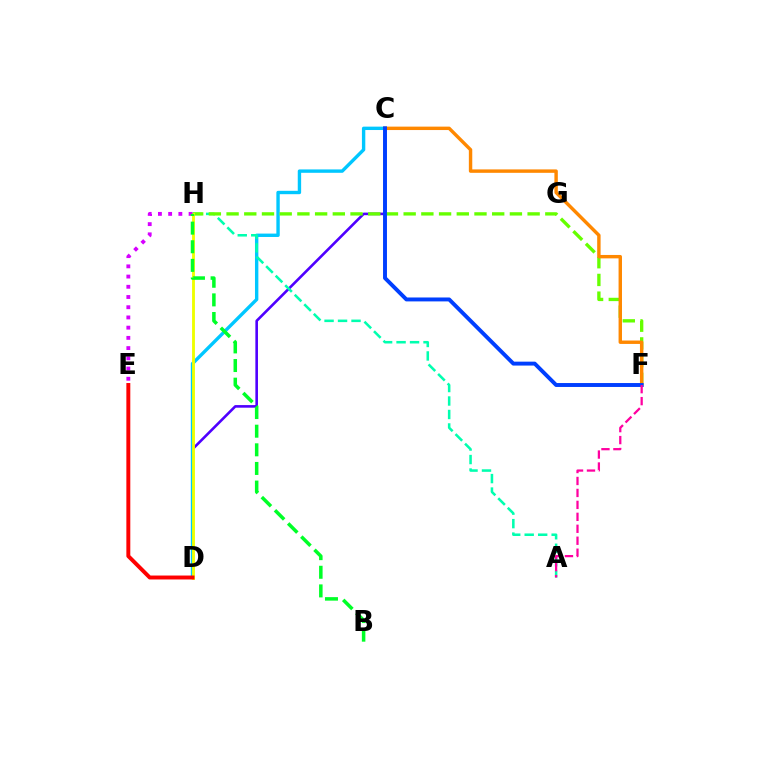{('C', 'D'): [{'color': '#4f00ff', 'line_style': 'solid', 'thickness': 1.88}, {'color': '#00c7ff', 'line_style': 'solid', 'thickness': 2.44}], ('A', 'H'): [{'color': '#00ffaf', 'line_style': 'dashed', 'thickness': 1.83}], ('F', 'H'): [{'color': '#66ff00', 'line_style': 'dashed', 'thickness': 2.41}], ('C', 'F'): [{'color': '#ff8800', 'line_style': 'solid', 'thickness': 2.46}, {'color': '#003fff', 'line_style': 'solid', 'thickness': 2.82}], ('D', 'H'): [{'color': '#eeff00', 'line_style': 'solid', 'thickness': 2.06}], ('A', 'F'): [{'color': '#ff00a0', 'line_style': 'dashed', 'thickness': 1.62}], ('D', 'E'): [{'color': '#ff0000', 'line_style': 'solid', 'thickness': 2.83}], ('E', 'H'): [{'color': '#d600ff', 'line_style': 'dotted', 'thickness': 2.78}], ('B', 'H'): [{'color': '#00ff27', 'line_style': 'dashed', 'thickness': 2.53}]}